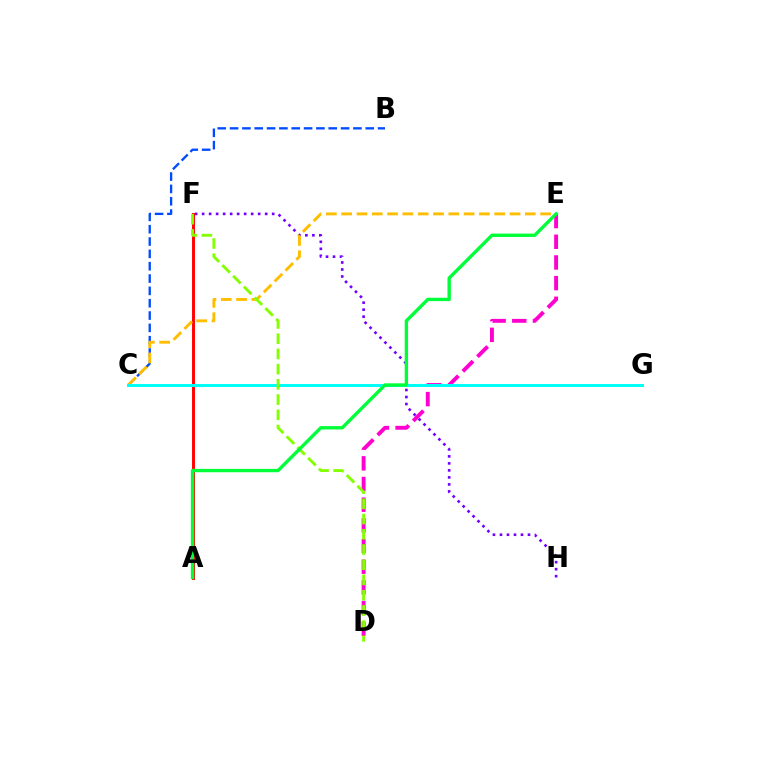{('F', 'H'): [{'color': '#7200ff', 'line_style': 'dotted', 'thickness': 1.9}], ('B', 'C'): [{'color': '#004bff', 'line_style': 'dashed', 'thickness': 1.68}], ('A', 'F'): [{'color': '#ff0000', 'line_style': 'solid', 'thickness': 2.1}], ('C', 'E'): [{'color': '#ffbd00', 'line_style': 'dashed', 'thickness': 2.08}], ('D', 'E'): [{'color': '#ff00cf', 'line_style': 'dashed', 'thickness': 2.81}], ('C', 'G'): [{'color': '#00fff6', 'line_style': 'solid', 'thickness': 2.17}], ('D', 'F'): [{'color': '#84ff00', 'line_style': 'dashed', 'thickness': 2.07}], ('A', 'E'): [{'color': '#00ff39', 'line_style': 'solid', 'thickness': 2.42}]}